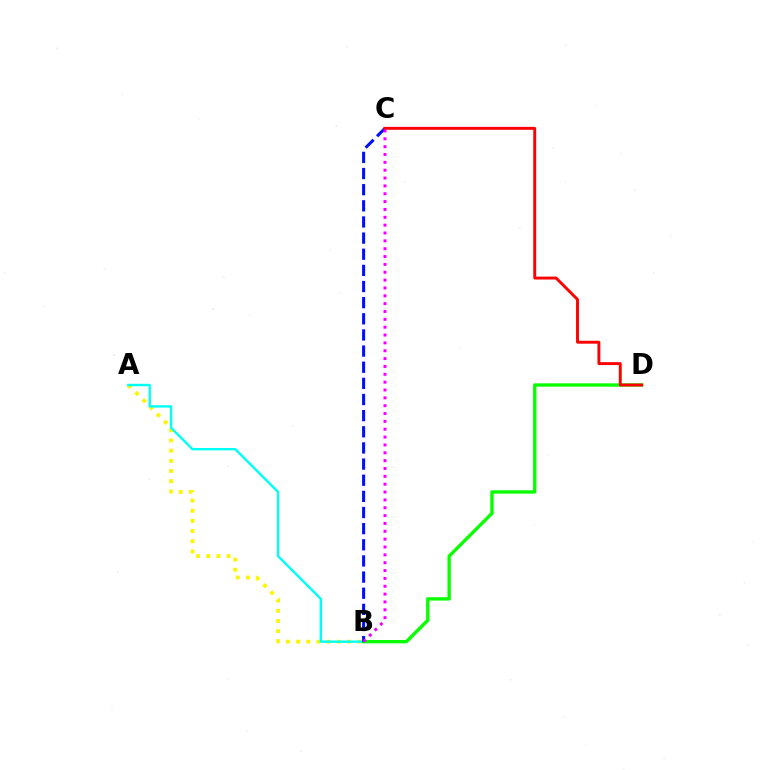{('A', 'B'): [{'color': '#fcf500', 'line_style': 'dotted', 'thickness': 2.77}, {'color': '#00fff6', 'line_style': 'solid', 'thickness': 1.72}], ('B', 'D'): [{'color': '#08ff00', 'line_style': 'solid', 'thickness': 2.42}], ('B', 'C'): [{'color': '#0010ff', 'line_style': 'dashed', 'thickness': 2.19}, {'color': '#ee00ff', 'line_style': 'dotted', 'thickness': 2.13}], ('C', 'D'): [{'color': '#ff0000', 'line_style': 'solid', 'thickness': 2.1}]}